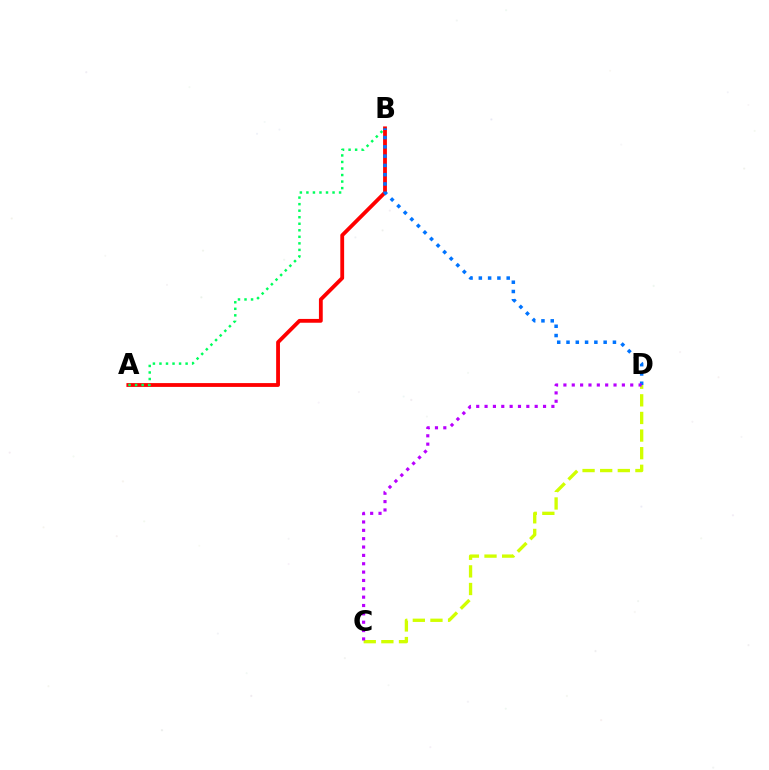{('A', 'B'): [{'color': '#ff0000', 'line_style': 'solid', 'thickness': 2.74}, {'color': '#00ff5c', 'line_style': 'dotted', 'thickness': 1.78}], ('C', 'D'): [{'color': '#d1ff00', 'line_style': 'dashed', 'thickness': 2.39}, {'color': '#b900ff', 'line_style': 'dotted', 'thickness': 2.27}], ('B', 'D'): [{'color': '#0074ff', 'line_style': 'dotted', 'thickness': 2.52}]}